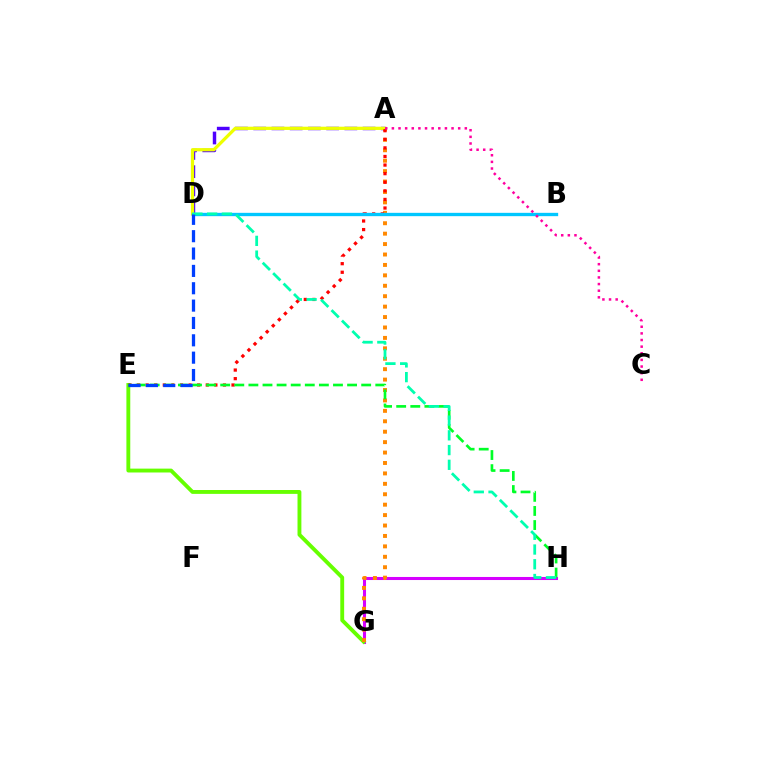{('G', 'H'): [{'color': '#d600ff', 'line_style': 'solid', 'thickness': 2.2}], ('E', 'G'): [{'color': '#66ff00', 'line_style': 'solid', 'thickness': 2.78}], ('A', 'G'): [{'color': '#ff8800', 'line_style': 'dotted', 'thickness': 2.83}], ('A', 'D'): [{'color': '#4f00ff', 'line_style': 'dashed', 'thickness': 2.48}, {'color': '#eeff00', 'line_style': 'solid', 'thickness': 2.34}], ('A', 'E'): [{'color': '#ff0000', 'line_style': 'dotted', 'thickness': 2.33}], ('B', 'D'): [{'color': '#00c7ff', 'line_style': 'solid', 'thickness': 2.4}], ('E', 'H'): [{'color': '#00ff27', 'line_style': 'dashed', 'thickness': 1.92}], ('D', 'H'): [{'color': '#00ffaf', 'line_style': 'dashed', 'thickness': 2.0}], ('A', 'C'): [{'color': '#ff00a0', 'line_style': 'dotted', 'thickness': 1.8}], ('D', 'E'): [{'color': '#003fff', 'line_style': 'dashed', 'thickness': 2.36}]}